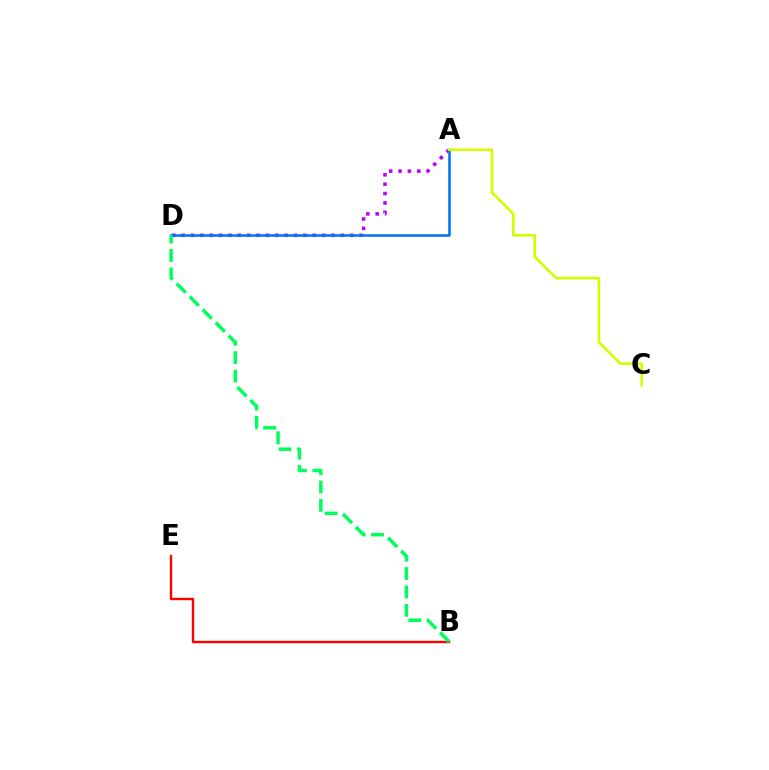{('A', 'D'): [{'color': '#b900ff', 'line_style': 'dotted', 'thickness': 2.55}, {'color': '#0074ff', 'line_style': 'solid', 'thickness': 1.84}], ('B', 'E'): [{'color': '#ff0000', 'line_style': 'solid', 'thickness': 1.72}], ('A', 'C'): [{'color': '#d1ff00', 'line_style': 'solid', 'thickness': 1.88}], ('B', 'D'): [{'color': '#00ff5c', 'line_style': 'dashed', 'thickness': 2.5}]}